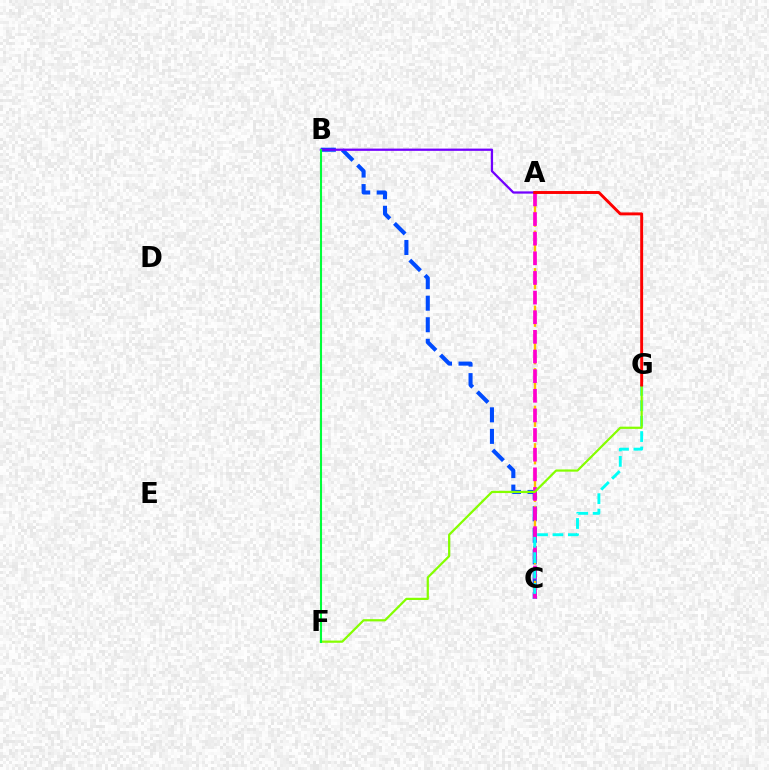{('B', 'C'): [{'color': '#004bff', 'line_style': 'dashed', 'thickness': 2.93}], ('A', 'C'): [{'color': '#ffbd00', 'line_style': 'dashed', 'thickness': 1.7}, {'color': '#ff00cf', 'line_style': 'dashed', 'thickness': 2.67}], ('A', 'B'): [{'color': '#7200ff', 'line_style': 'solid', 'thickness': 1.63}], ('C', 'G'): [{'color': '#00fff6', 'line_style': 'dashed', 'thickness': 2.09}], ('F', 'G'): [{'color': '#84ff00', 'line_style': 'solid', 'thickness': 1.6}], ('B', 'F'): [{'color': '#00ff39', 'line_style': 'solid', 'thickness': 1.5}], ('A', 'G'): [{'color': '#ff0000', 'line_style': 'solid', 'thickness': 2.11}]}